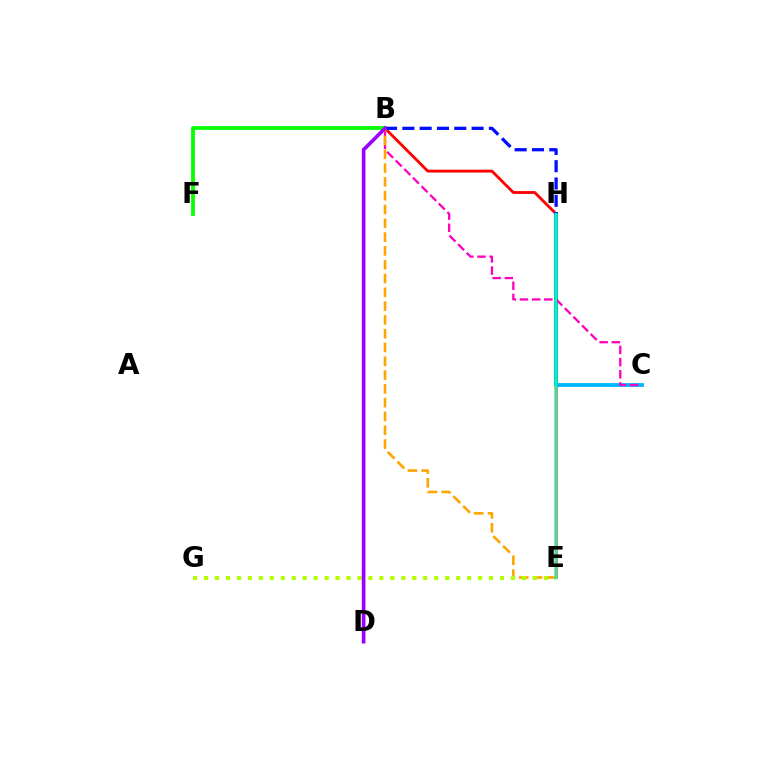{('B', 'E'): [{'color': '#ff0000', 'line_style': 'solid', 'thickness': 2.03}, {'color': '#ffa500', 'line_style': 'dashed', 'thickness': 1.87}], ('B', 'F'): [{'color': '#08ff00', 'line_style': 'solid', 'thickness': 2.73}], ('C', 'H'): [{'color': '#00b5ff', 'line_style': 'solid', 'thickness': 2.76}], ('B', 'H'): [{'color': '#0010ff', 'line_style': 'dashed', 'thickness': 2.35}], ('B', 'C'): [{'color': '#ff00bd', 'line_style': 'dashed', 'thickness': 1.65}], ('E', 'G'): [{'color': '#b3ff00', 'line_style': 'dotted', 'thickness': 2.98}], ('B', 'D'): [{'color': '#9b00ff', 'line_style': 'solid', 'thickness': 2.63}], ('E', 'H'): [{'color': '#00ff9d', 'line_style': 'solid', 'thickness': 1.64}]}